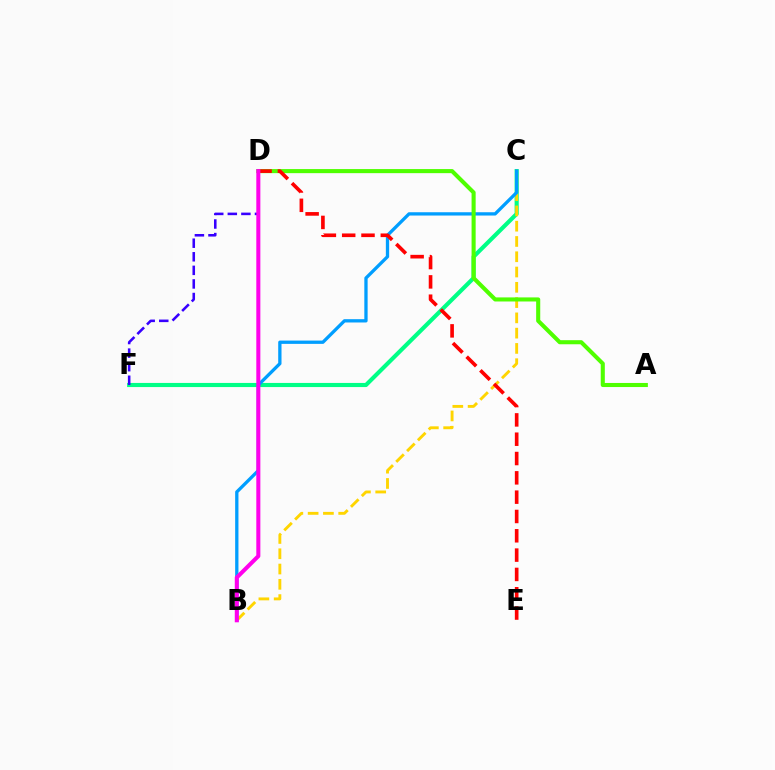{('C', 'F'): [{'color': '#00ff86', 'line_style': 'solid', 'thickness': 2.97}], ('B', 'C'): [{'color': '#ffd500', 'line_style': 'dashed', 'thickness': 2.08}, {'color': '#009eff', 'line_style': 'solid', 'thickness': 2.37}], ('A', 'D'): [{'color': '#4fff00', 'line_style': 'solid', 'thickness': 2.94}], ('D', 'F'): [{'color': '#3700ff', 'line_style': 'dashed', 'thickness': 1.84}], ('D', 'E'): [{'color': '#ff0000', 'line_style': 'dashed', 'thickness': 2.62}], ('B', 'D'): [{'color': '#ff00ed', 'line_style': 'solid', 'thickness': 2.91}]}